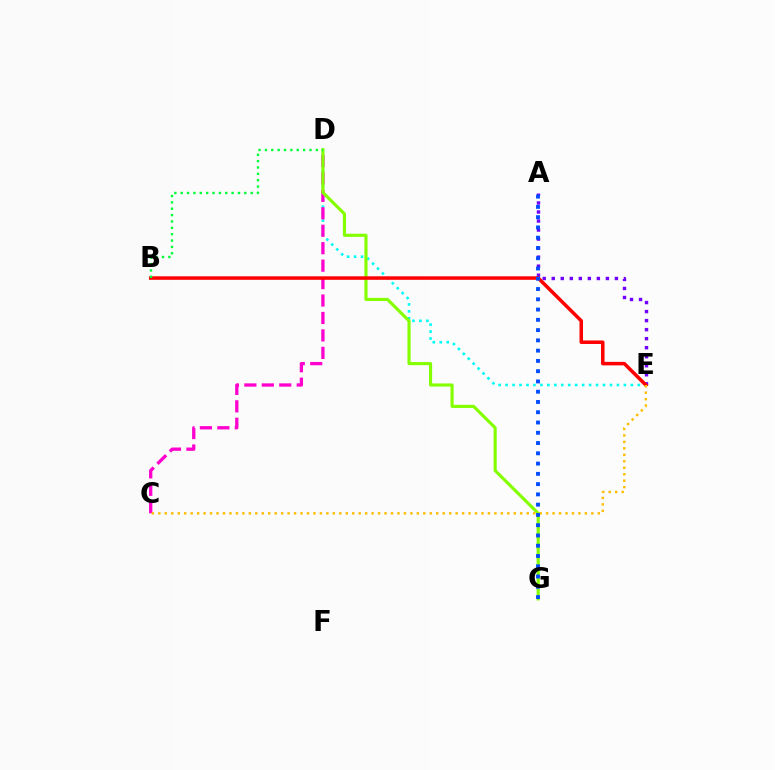{('D', 'E'): [{'color': '#00fff6', 'line_style': 'dotted', 'thickness': 1.89}], ('C', 'D'): [{'color': '#ff00cf', 'line_style': 'dashed', 'thickness': 2.37}], ('A', 'E'): [{'color': '#7200ff', 'line_style': 'dotted', 'thickness': 2.45}], ('D', 'G'): [{'color': '#84ff00', 'line_style': 'solid', 'thickness': 2.25}], ('B', 'E'): [{'color': '#ff0000', 'line_style': 'solid', 'thickness': 2.53}], ('C', 'E'): [{'color': '#ffbd00', 'line_style': 'dotted', 'thickness': 1.76}], ('B', 'D'): [{'color': '#00ff39', 'line_style': 'dotted', 'thickness': 1.73}], ('A', 'G'): [{'color': '#004bff', 'line_style': 'dotted', 'thickness': 2.79}]}